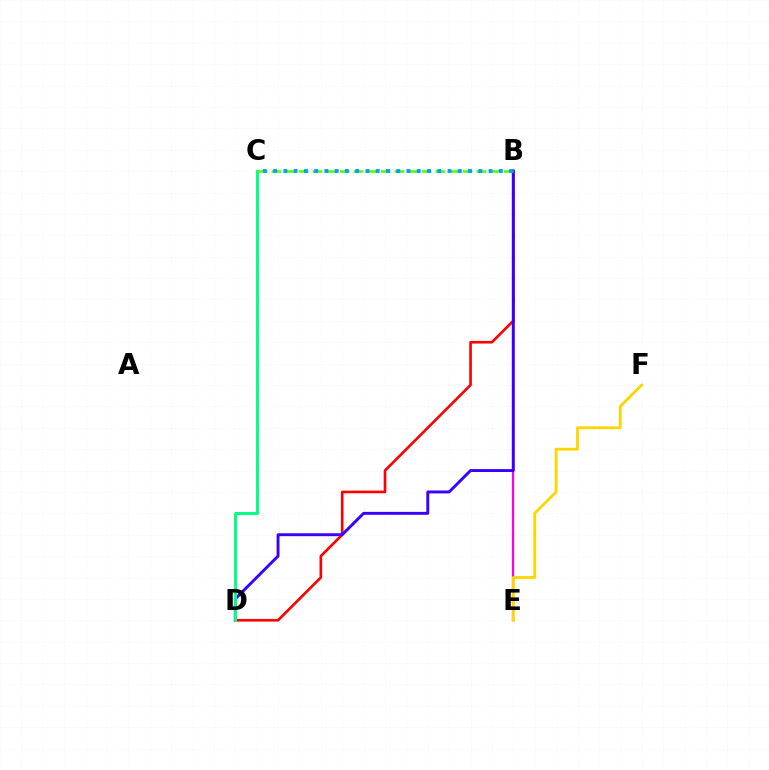{('B', 'E'): [{'color': '#ff00ed', 'line_style': 'solid', 'thickness': 1.63}], ('B', 'D'): [{'color': '#ff0000', 'line_style': 'solid', 'thickness': 1.91}, {'color': '#3700ff', 'line_style': 'solid', 'thickness': 2.09}], ('C', 'D'): [{'color': '#00ff86', 'line_style': 'solid', 'thickness': 2.12}], ('E', 'F'): [{'color': '#ffd500', 'line_style': 'solid', 'thickness': 2.02}], ('B', 'C'): [{'color': '#4fff00', 'line_style': 'dashed', 'thickness': 1.86}, {'color': '#009eff', 'line_style': 'dotted', 'thickness': 2.79}]}